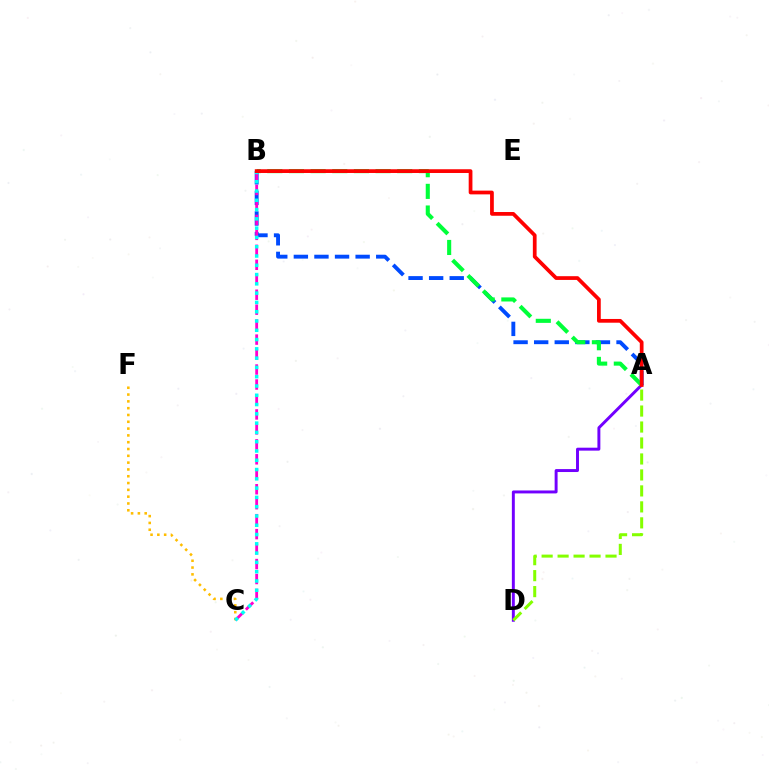{('A', 'D'): [{'color': '#7200ff', 'line_style': 'solid', 'thickness': 2.12}, {'color': '#84ff00', 'line_style': 'dashed', 'thickness': 2.17}], ('A', 'B'): [{'color': '#004bff', 'line_style': 'dashed', 'thickness': 2.8}, {'color': '#00ff39', 'line_style': 'dashed', 'thickness': 2.94}, {'color': '#ff0000', 'line_style': 'solid', 'thickness': 2.69}], ('B', 'C'): [{'color': '#ff00cf', 'line_style': 'dashed', 'thickness': 2.03}, {'color': '#00fff6', 'line_style': 'dotted', 'thickness': 2.52}], ('C', 'F'): [{'color': '#ffbd00', 'line_style': 'dotted', 'thickness': 1.85}]}